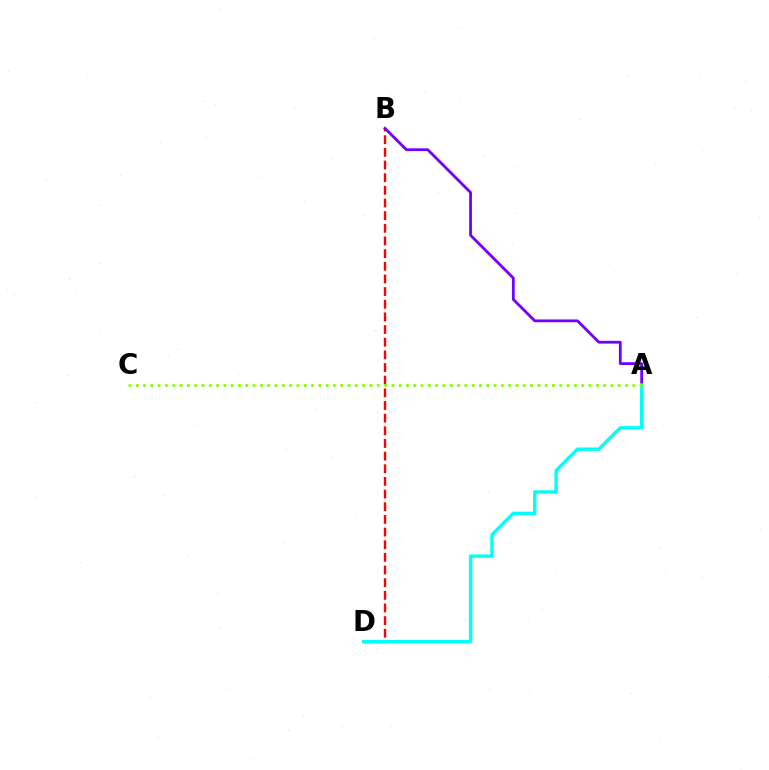{('B', 'D'): [{'color': '#ff0000', 'line_style': 'dashed', 'thickness': 1.72}], ('A', 'B'): [{'color': '#7200ff', 'line_style': 'solid', 'thickness': 2.0}], ('A', 'D'): [{'color': '#00fff6', 'line_style': 'solid', 'thickness': 2.43}], ('A', 'C'): [{'color': '#84ff00', 'line_style': 'dotted', 'thickness': 1.98}]}